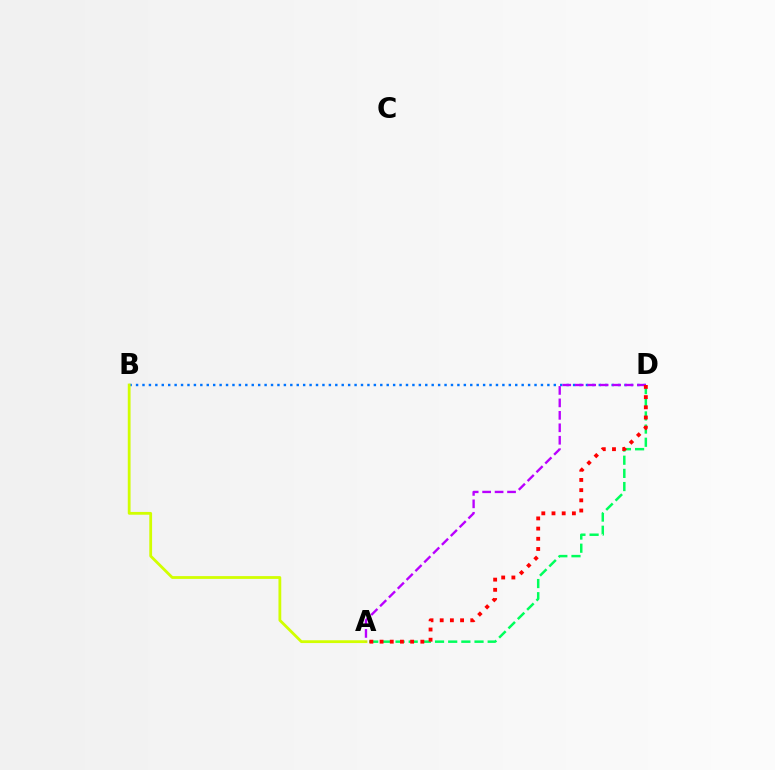{('A', 'D'): [{'color': '#00ff5c', 'line_style': 'dashed', 'thickness': 1.79}, {'color': '#b900ff', 'line_style': 'dashed', 'thickness': 1.69}, {'color': '#ff0000', 'line_style': 'dotted', 'thickness': 2.77}], ('B', 'D'): [{'color': '#0074ff', 'line_style': 'dotted', 'thickness': 1.75}], ('A', 'B'): [{'color': '#d1ff00', 'line_style': 'solid', 'thickness': 2.01}]}